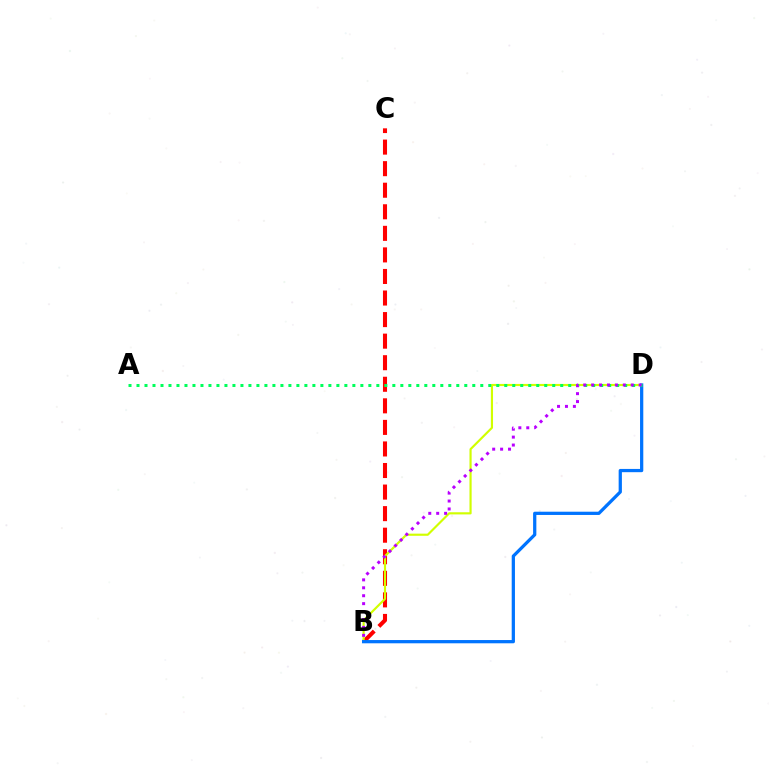{('B', 'C'): [{'color': '#ff0000', 'line_style': 'dashed', 'thickness': 2.93}], ('B', 'D'): [{'color': '#d1ff00', 'line_style': 'solid', 'thickness': 1.56}, {'color': '#0074ff', 'line_style': 'solid', 'thickness': 2.34}, {'color': '#b900ff', 'line_style': 'dotted', 'thickness': 2.15}], ('A', 'D'): [{'color': '#00ff5c', 'line_style': 'dotted', 'thickness': 2.17}]}